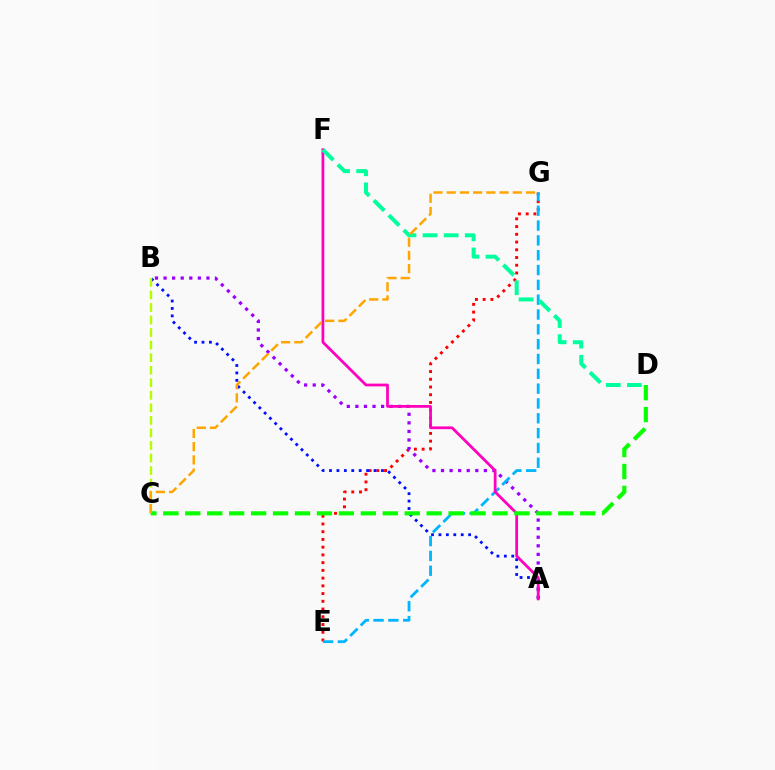{('E', 'G'): [{'color': '#ff0000', 'line_style': 'dotted', 'thickness': 2.1}, {'color': '#00b5ff', 'line_style': 'dashed', 'thickness': 2.01}], ('A', 'B'): [{'color': '#0010ff', 'line_style': 'dotted', 'thickness': 2.02}, {'color': '#9b00ff', 'line_style': 'dotted', 'thickness': 2.33}], ('B', 'C'): [{'color': '#b3ff00', 'line_style': 'dashed', 'thickness': 1.7}], ('A', 'F'): [{'color': '#ff00bd', 'line_style': 'solid', 'thickness': 1.99}], ('C', 'D'): [{'color': '#08ff00', 'line_style': 'dashed', 'thickness': 2.98}], ('D', 'F'): [{'color': '#00ff9d', 'line_style': 'dashed', 'thickness': 2.86}], ('C', 'G'): [{'color': '#ffa500', 'line_style': 'dashed', 'thickness': 1.8}]}